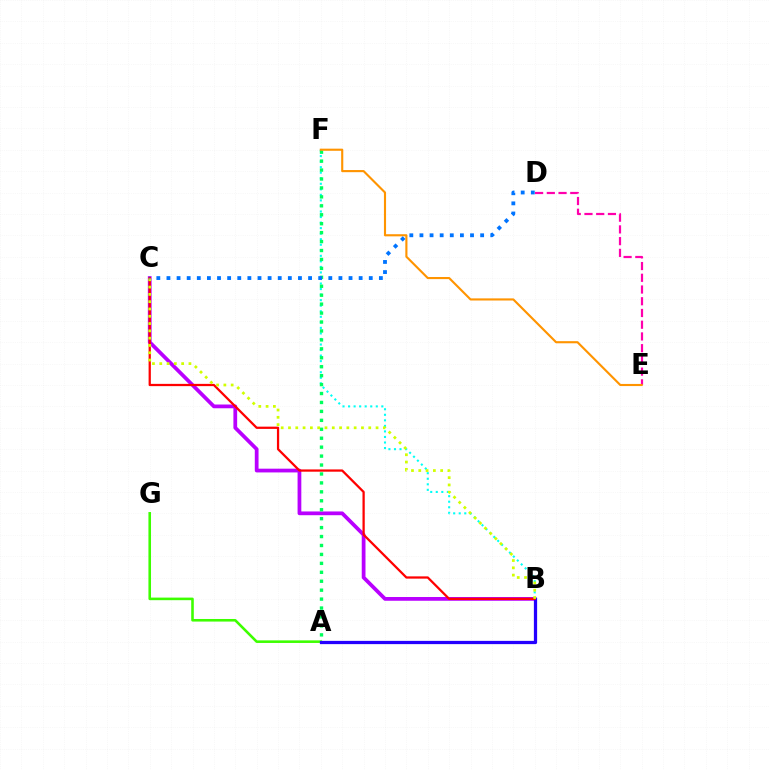{('B', 'F'): [{'color': '#00fff6', 'line_style': 'dotted', 'thickness': 1.51}], ('B', 'C'): [{'color': '#b900ff', 'line_style': 'solid', 'thickness': 2.7}, {'color': '#ff0000', 'line_style': 'solid', 'thickness': 1.63}, {'color': '#d1ff00', 'line_style': 'dotted', 'thickness': 1.98}], ('A', 'G'): [{'color': '#3dff00', 'line_style': 'solid', 'thickness': 1.86}], ('A', 'F'): [{'color': '#00ff5c', 'line_style': 'dotted', 'thickness': 2.43}], ('A', 'B'): [{'color': '#2500ff', 'line_style': 'solid', 'thickness': 2.34}], ('D', 'E'): [{'color': '#ff00ac', 'line_style': 'dashed', 'thickness': 1.59}], ('E', 'F'): [{'color': '#ff9400', 'line_style': 'solid', 'thickness': 1.53}], ('C', 'D'): [{'color': '#0074ff', 'line_style': 'dotted', 'thickness': 2.75}]}